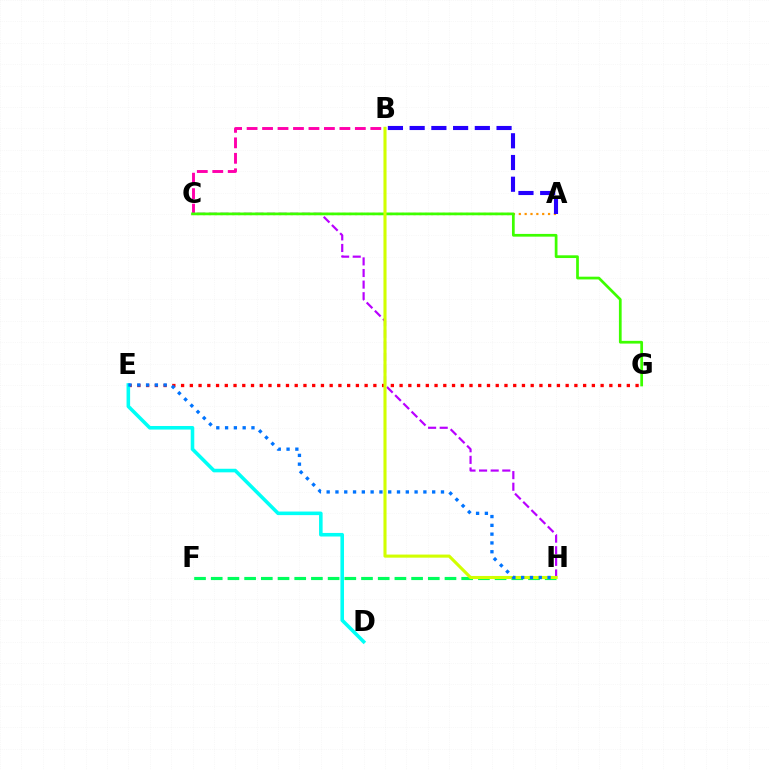{('A', 'C'): [{'color': '#ff9400', 'line_style': 'dotted', 'thickness': 1.59}], ('F', 'H'): [{'color': '#00ff5c', 'line_style': 'dashed', 'thickness': 2.27}], ('C', 'H'): [{'color': '#b900ff', 'line_style': 'dashed', 'thickness': 1.58}], ('B', 'C'): [{'color': '#ff00ac', 'line_style': 'dashed', 'thickness': 2.1}], ('C', 'G'): [{'color': '#3dff00', 'line_style': 'solid', 'thickness': 1.97}], ('A', 'B'): [{'color': '#2500ff', 'line_style': 'dashed', 'thickness': 2.95}], ('E', 'G'): [{'color': '#ff0000', 'line_style': 'dotted', 'thickness': 2.37}], ('B', 'H'): [{'color': '#d1ff00', 'line_style': 'solid', 'thickness': 2.22}], ('D', 'E'): [{'color': '#00fff6', 'line_style': 'solid', 'thickness': 2.57}], ('E', 'H'): [{'color': '#0074ff', 'line_style': 'dotted', 'thickness': 2.39}]}